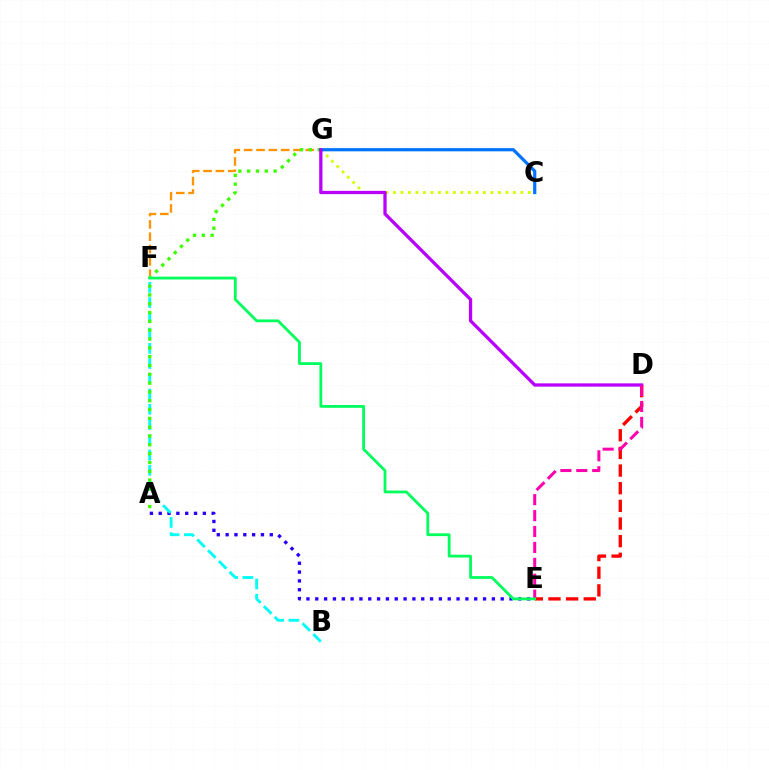{('C', 'G'): [{'color': '#d1ff00', 'line_style': 'dotted', 'thickness': 2.04}, {'color': '#0074ff', 'line_style': 'solid', 'thickness': 2.31}], ('A', 'E'): [{'color': '#2500ff', 'line_style': 'dotted', 'thickness': 2.4}], ('B', 'F'): [{'color': '#00fff6', 'line_style': 'dashed', 'thickness': 2.07}], ('F', 'G'): [{'color': '#ff9400', 'line_style': 'dashed', 'thickness': 1.67}], ('A', 'G'): [{'color': '#3dff00', 'line_style': 'dotted', 'thickness': 2.4}], ('D', 'E'): [{'color': '#ff0000', 'line_style': 'dashed', 'thickness': 2.4}, {'color': '#ff00ac', 'line_style': 'dashed', 'thickness': 2.16}], ('D', 'G'): [{'color': '#b900ff', 'line_style': 'solid', 'thickness': 2.35}], ('E', 'F'): [{'color': '#00ff5c', 'line_style': 'solid', 'thickness': 2.01}]}